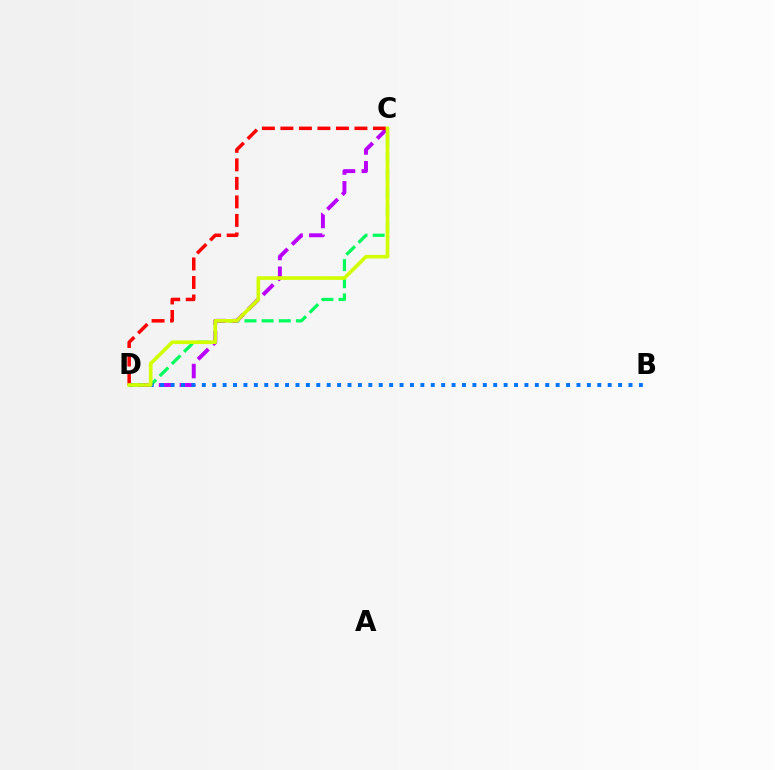{('C', 'D'): [{'color': '#00ff5c', 'line_style': 'dashed', 'thickness': 2.33}, {'color': '#b900ff', 'line_style': 'dashed', 'thickness': 2.83}, {'color': '#ff0000', 'line_style': 'dashed', 'thickness': 2.51}, {'color': '#d1ff00', 'line_style': 'solid', 'thickness': 2.63}], ('B', 'D'): [{'color': '#0074ff', 'line_style': 'dotted', 'thickness': 2.83}]}